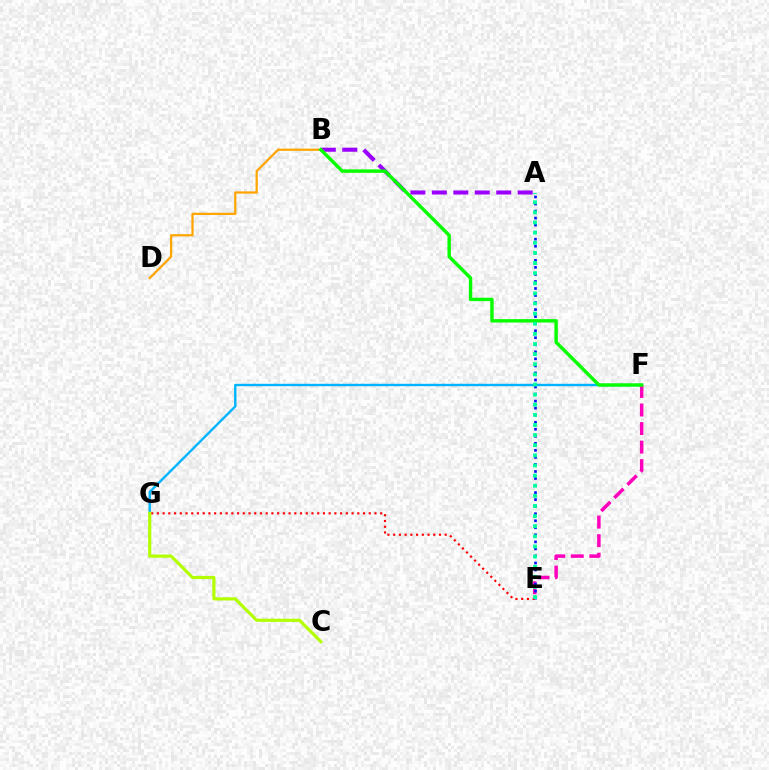{('A', 'B'): [{'color': '#9b00ff', 'line_style': 'dashed', 'thickness': 2.91}], ('E', 'F'): [{'color': '#ff00bd', 'line_style': 'dashed', 'thickness': 2.52}], ('E', 'G'): [{'color': '#ff0000', 'line_style': 'dotted', 'thickness': 1.56}], ('A', 'E'): [{'color': '#0010ff', 'line_style': 'dotted', 'thickness': 1.91}, {'color': '#00ff9d', 'line_style': 'dotted', 'thickness': 2.75}], ('F', 'G'): [{'color': '#00b5ff', 'line_style': 'solid', 'thickness': 1.74}], ('B', 'D'): [{'color': '#ffa500', 'line_style': 'solid', 'thickness': 1.62}], ('B', 'F'): [{'color': '#08ff00', 'line_style': 'solid', 'thickness': 2.45}], ('C', 'G'): [{'color': '#b3ff00', 'line_style': 'solid', 'thickness': 2.29}]}